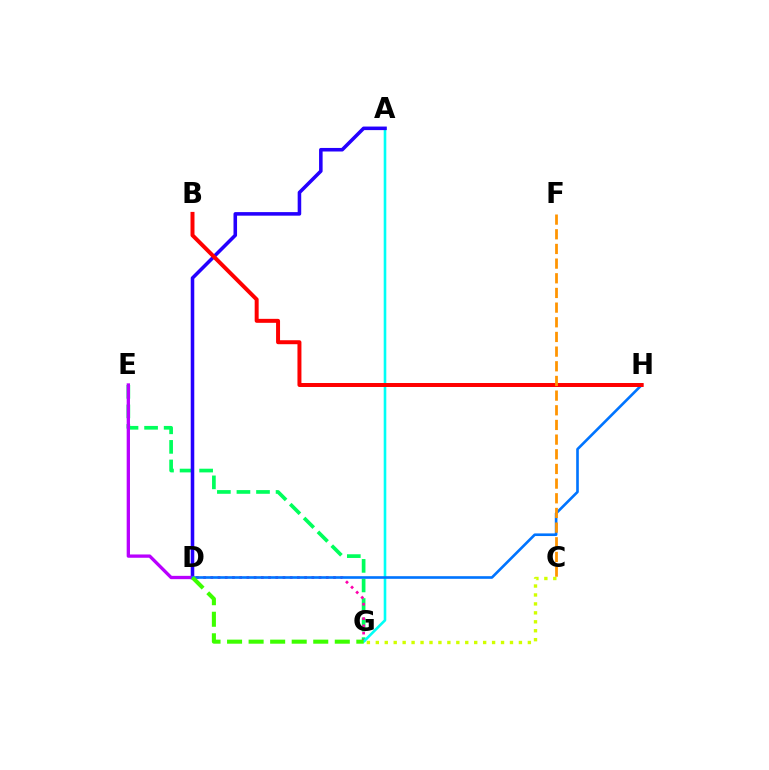{('E', 'G'): [{'color': '#00ff5c', 'line_style': 'dashed', 'thickness': 2.66}], ('D', 'G'): [{'color': '#ff00ac', 'line_style': 'dotted', 'thickness': 1.96}, {'color': '#3dff00', 'line_style': 'dashed', 'thickness': 2.93}], ('A', 'G'): [{'color': '#00fff6', 'line_style': 'solid', 'thickness': 1.88}], ('A', 'D'): [{'color': '#2500ff', 'line_style': 'solid', 'thickness': 2.56}], ('D', 'E'): [{'color': '#b900ff', 'line_style': 'solid', 'thickness': 2.38}], ('D', 'H'): [{'color': '#0074ff', 'line_style': 'solid', 'thickness': 1.9}], ('C', 'G'): [{'color': '#d1ff00', 'line_style': 'dotted', 'thickness': 2.43}], ('B', 'H'): [{'color': '#ff0000', 'line_style': 'solid', 'thickness': 2.86}], ('C', 'F'): [{'color': '#ff9400', 'line_style': 'dashed', 'thickness': 1.99}]}